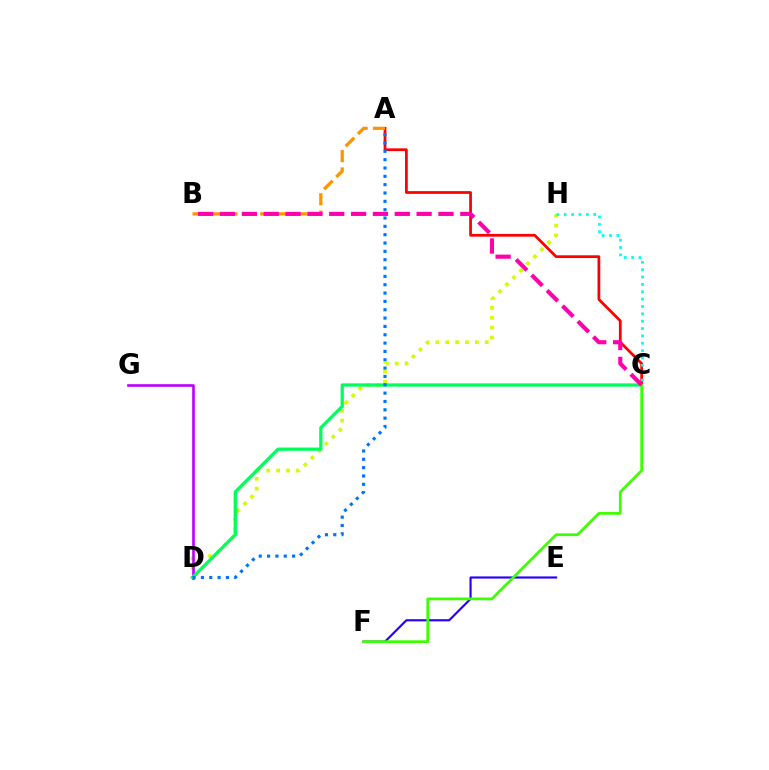{('A', 'C'): [{'color': '#ff0000', 'line_style': 'solid', 'thickness': 1.98}], ('A', 'B'): [{'color': '#ff9400', 'line_style': 'dashed', 'thickness': 2.35}], ('D', 'H'): [{'color': '#d1ff00', 'line_style': 'dotted', 'thickness': 2.69}], ('C', 'H'): [{'color': '#00fff6', 'line_style': 'dotted', 'thickness': 2.0}], ('D', 'G'): [{'color': '#b900ff', 'line_style': 'solid', 'thickness': 1.88}], ('E', 'F'): [{'color': '#2500ff', 'line_style': 'solid', 'thickness': 1.54}], ('C', 'D'): [{'color': '#00ff5c', 'line_style': 'solid', 'thickness': 2.35}], ('C', 'F'): [{'color': '#3dff00', 'line_style': 'solid', 'thickness': 1.97}], ('B', 'C'): [{'color': '#ff00ac', 'line_style': 'dashed', 'thickness': 2.97}], ('A', 'D'): [{'color': '#0074ff', 'line_style': 'dotted', 'thickness': 2.27}]}